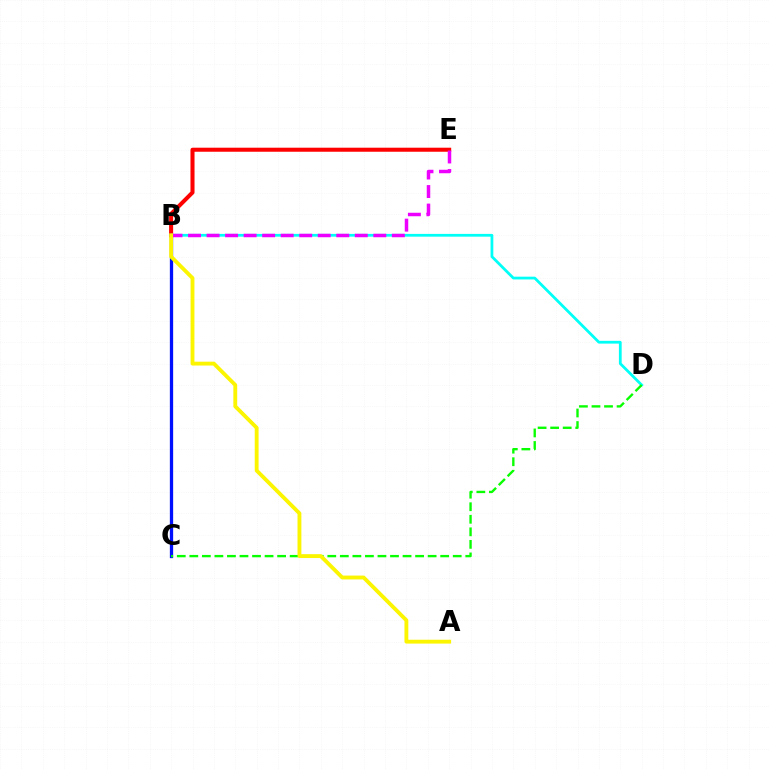{('B', 'E'): [{'color': '#ff0000', 'line_style': 'solid', 'thickness': 2.91}, {'color': '#ee00ff', 'line_style': 'dashed', 'thickness': 2.52}], ('B', 'D'): [{'color': '#00fff6', 'line_style': 'solid', 'thickness': 1.99}], ('B', 'C'): [{'color': '#0010ff', 'line_style': 'solid', 'thickness': 2.36}], ('C', 'D'): [{'color': '#08ff00', 'line_style': 'dashed', 'thickness': 1.7}], ('A', 'B'): [{'color': '#fcf500', 'line_style': 'solid', 'thickness': 2.77}]}